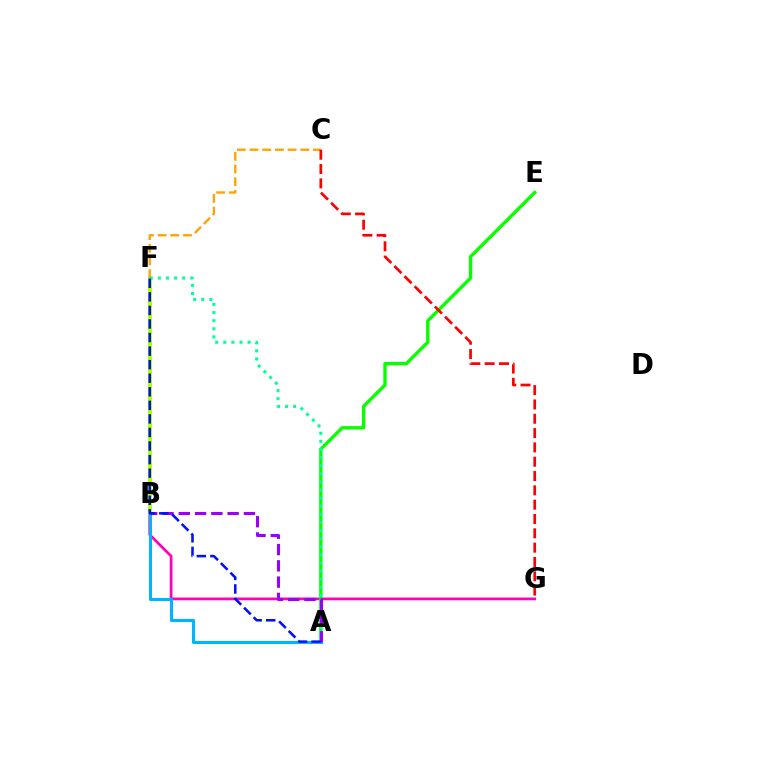{('B', 'G'): [{'color': '#ff00bd', 'line_style': 'solid', 'thickness': 1.98}], ('A', 'E'): [{'color': '#08ff00', 'line_style': 'solid', 'thickness': 2.42}], ('B', 'F'): [{'color': '#b3ff00', 'line_style': 'solid', 'thickness': 2.97}], ('A', 'B'): [{'color': '#00b5ff', 'line_style': 'solid', 'thickness': 2.2}, {'color': '#9b00ff', 'line_style': 'dashed', 'thickness': 2.21}], ('C', 'F'): [{'color': '#ffa500', 'line_style': 'dashed', 'thickness': 1.72}], ('A', 'F'): [{'color': '#00ff9d', 'line_style': 'dotted', 'thickness': 2.2}, {'color': '#0010ff', 'line_style': 'dashed', 'thickness': 1.84}], ('C', 'G'): [{'color': '#ff0000', 'line_style': 'dashed', 'thickness': 1.95}]}